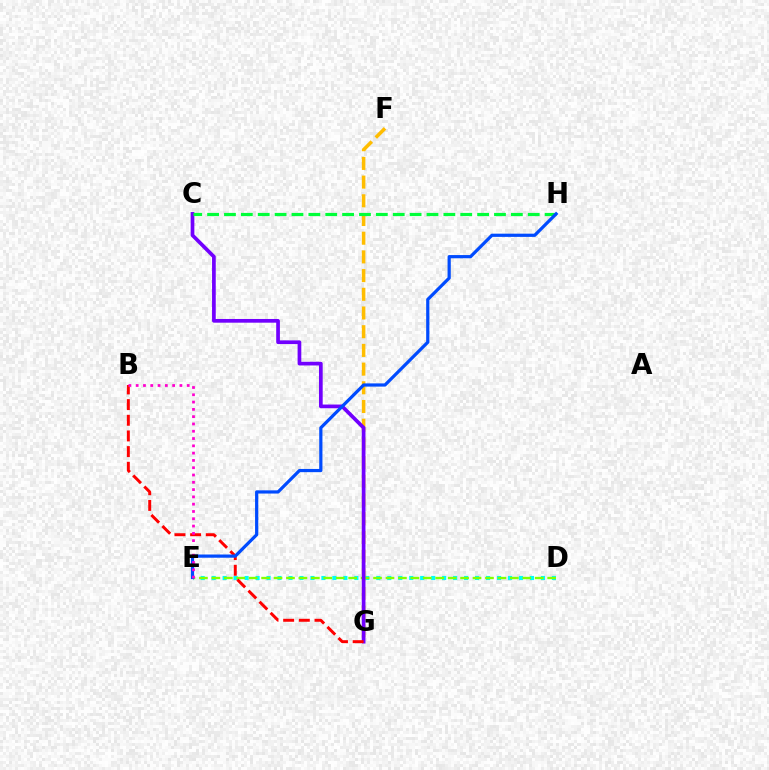{('D', 'E'): [{'color': '#00fff6', 'line_style': 'dotted', 'thickness': 2.98}, {'color': '#84ff00', 'line_style': 'dashed', 'thickness': 1.69}], ('F', 'G'): [{'color': '#ffbd00', 'line_style': 'dashed', 'thickness': 2.54}], ('C', 'G'): [{'color': '#7200ff', 'line_style': 'solid', 'thickness': 2.67}], ('B', 'G'): [{'color': '#ff0000', 'line_style': 'dashed', 'thickness': 2.13}], ('C', 'H'): [{'color': '#00ff39', 'line_style': 'dashed', 'thickness': 2.29}], ('E', 'H'): [{'color': '#004bff', 'line_style': 'solid', 'thickness': 2.31}], ('B', 'E'): [{'color': '#ff00cf', 'line_style': 'dotted', 'thickness': 1.98}]}